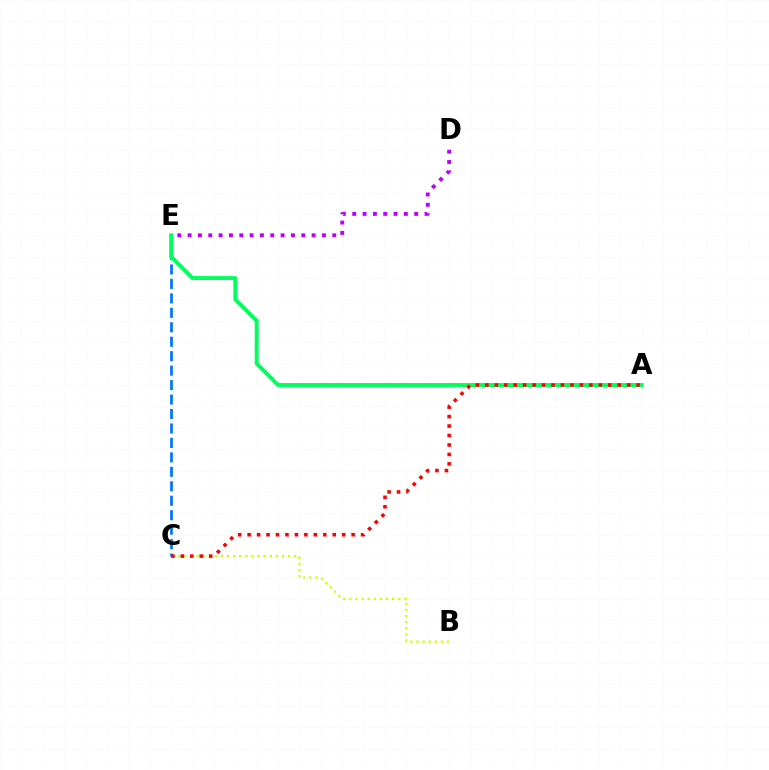{('C', 'E'): [{'color': '#0074ff', 'line_style': 'dashed', 'thickness': 1.96}], ('A', 'E'): [{'color': '#00ff5c', 'line_style': 'solid', 'thickness': 2.82}], ('B', 'C'): [{'color': '#d1ff00', 'line_style': 'dotted', 'thickness': 1.66}], ('A', 'C'): [{'color': '#ff0000', 'line_style': 'dotted', 'thickness': 2.57}], ('D', 'E'): [{'color': '#b900ff', 'line_style': 'dotted', 'thickness': 2.81}]}